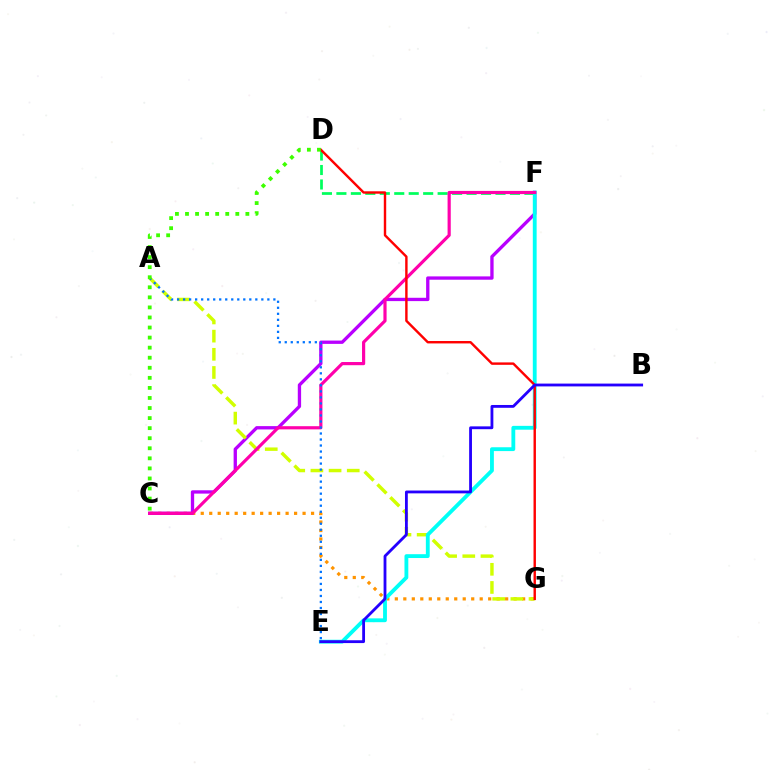{('D', 'F'): [{'color': '#00ff5c', 'line_style': 'dashed', 'thickness': 1.96}], ('C', 'G'): [{'color': '#ff9400', 'line_style': 'dotted', 'thickness': 2.31}], ('C', 'F'): [{'color': '#b900ff', 'line_style': 'solid', 'thickness': 2.39}, {'color': '#ff00ac', 'line_style': 'solid', 'thickness': 2.28}], ('A', 'G'): [{'color': '#d1ff00', 'line_style': 'dashed', 'thickness': 2.47}], ('E', 'F'): [{'color': '#00fff6', 'line_style': 'solid', 'thickness': 2.76}], ('A', 'E'): [{'color': '#0074ff', 'line_style': 'dotted', 'thickness': 1.63}], ('D', 'G'): [{'color': '#ff0000', 'line_style': 'solid', 'thickness': 1.74}], ('C', 'D'): [{'color': '#3dff00', 'line_style': 'dotted', 'thickness': 2.73}], ('B', 'E'): [{'color': '#2500ff', 'line_style': 'solid', 'thickness': 2.03}]}